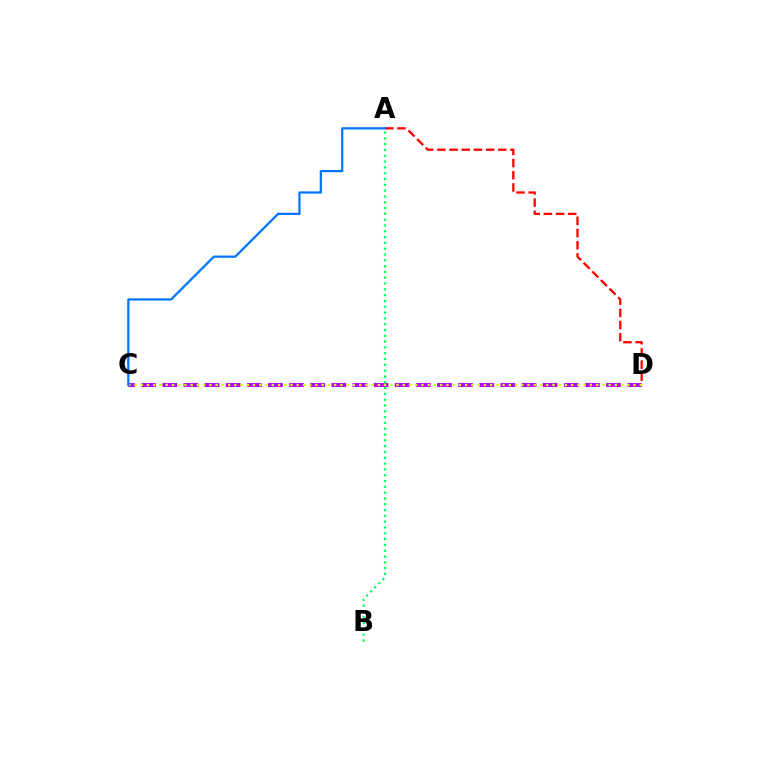{('C', 'D'): [{'color': '#b900ff', 'line_style': 'dashed', 'thickness': 2.87}, {'color': '#d1ff00', 'line_style': 'dotted', 'thickness': 1.69}], ('A', 'B'): [{'color': '#00ff5c', 'line_style': 'dotted', 'thickness': 1.58}], ('A', 'D'): [{'color': '#ff0000', 'line_style': 'dashed', 'thickness': 1.66}], ('A', 'C'): [{'color': '#0074ff', 'line_style': 'solid', 'thickness': 1.6}]}